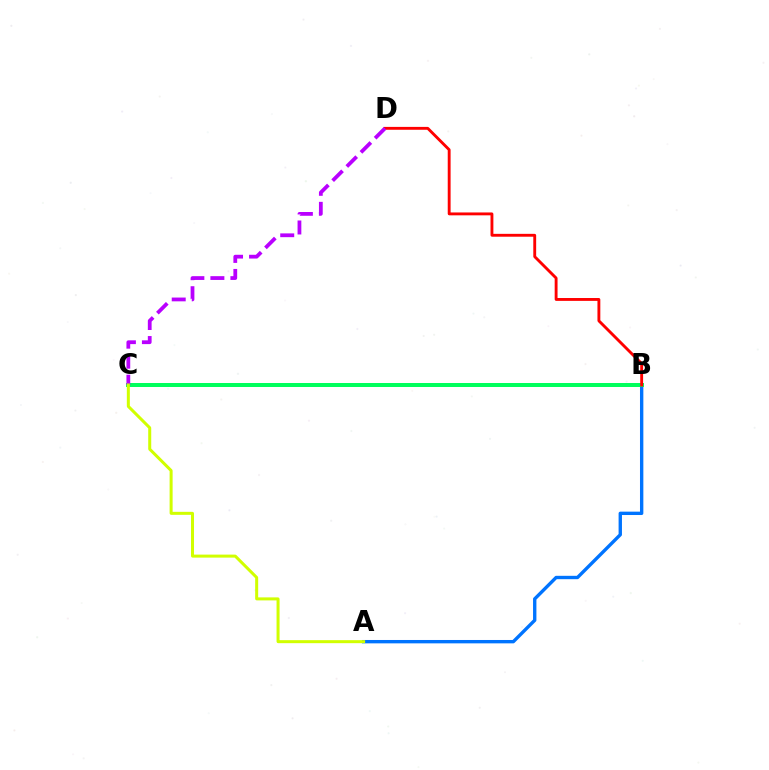{('A', 'B'): [{'color': '#0074ff', 'line_style': 'solid', 'thickness': 2.42}], ('B', 'C'): [{'color': '#00ff5c', 'line_style': 'solid', 'thickness': 2.87}], ('B', 'D'): [{'color': '#ff0000', 'line_style': 'solid', 'thickness': 2.07}], ('C', 'D'): [{'color': '#b900ff', 'line_style': 'dashed', 'thickness': 2.72}], ('A', 'C'): [{'color': '#d1ff00', 'line_style': 'solid', 'thickness': 2.17}]}